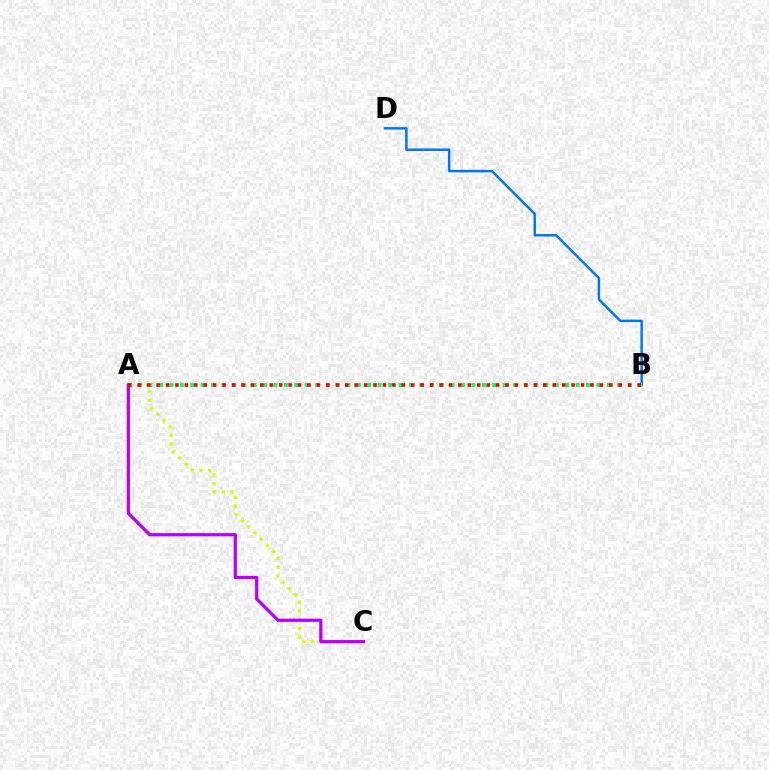{('B', 'D'): [{'color': '#0074ff', 'line_style': 'solid', 'thickness': 1.77}], ('A', 'C'): [{'color': '#d1ff00', 'line_style': 'dotted', 'thickness': 2.38}, {'color': '#b900ff', 'line_style': 'solid', 'thickness': 2.31}], ('A', 'B'): [{'color': '#00ff5c', 'line_style': 'dotted', 'thickness': 2.83}, {'color': '#ff0000', 'line_style': 'dotted', 'thickness': 2.56}]}